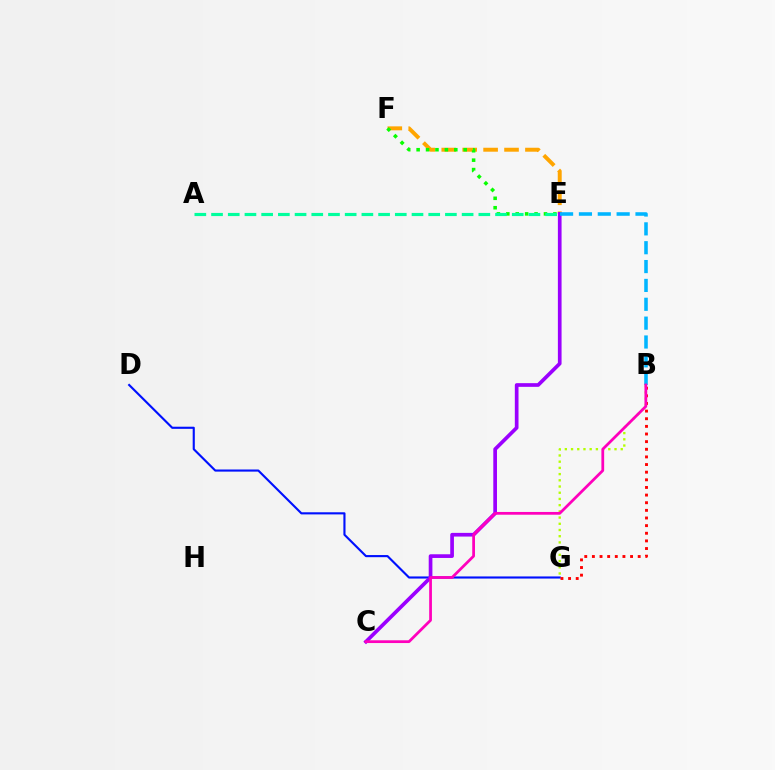{('D', 'G'): [{'color': '#0010ff', 'line_style': 'solid', 'thickness': 1.53}], ('E', 'F'): [{'color': '#ffa500', 'line_style': 'dashed', 'thickness': 2.84}, {'color': '#08ff00', 'line_style': 'dotted', 'thickness': 2.56}], ('B', 'G'): [{'color': '#ff0000', 'line_style': 'dotted', 'thickness': 2.07}, {'color': '#b3ff00', 'line_style': 'dotted', 'thickness': 1.69}], ('C', 'E'): [{'color': '#9b00ff', 'line_style': 'solid', 'thickness': 2.65}], ('A', 'E'): [{'color': '#00ff9d', 'line_style': 'dashed', 'thickness': 2.27}], ('B', 'E'): [{'color': '#00b5ff', 'line_style': 'dashed', 'thickness': 2.56}], ('B', 'C'): [{'color': '#ff00bd', 'line_style': 'solid', 'thickness': 1.98}]}